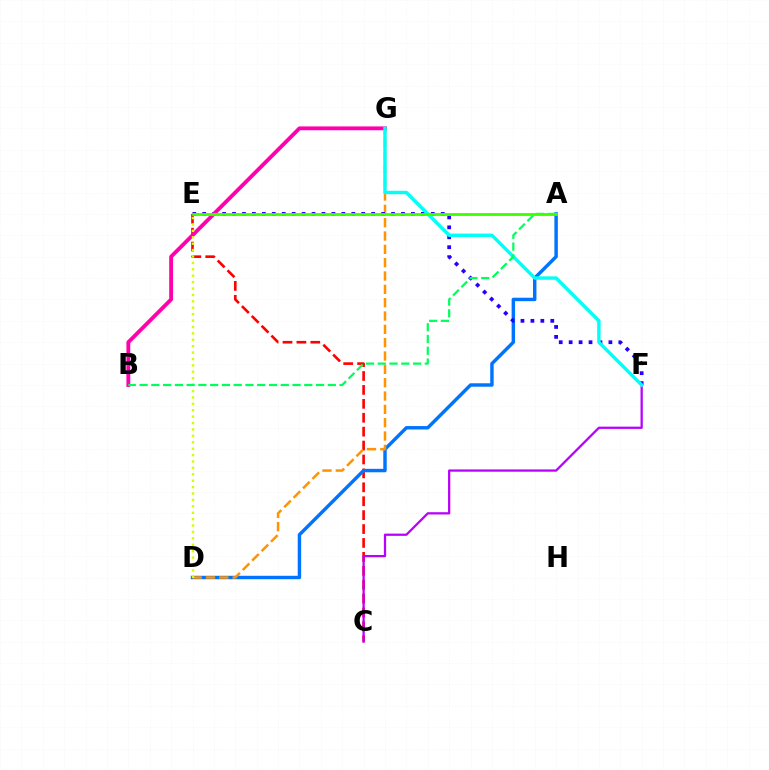{('C', 'E'): [{'color': '#ff0000', 'line_style': 'dashed', 'thickness': 1.89}], ('A', 'D'): [{'color': '#0074ff', 'line_style': 'solid', 'thickness': 2.48}], ('C', 'F'): [{'color': '#b900ff', 'line_style': 'solid', 'thickness': 1.63}], ('D', 'G'): [{'color': '#ff9400', 'line_style': 'dashed', 'thickness': 1.81}], ('E', 'F'): [{'color': '#2500ff', 'line_style': 'dotted', 'thickness': 2.7}], ('B', 'G'): [{'color': '#ff00ac', 'line_style': 'solid', 'thickness': 2.77}], ('D', 'E'): [{'color': '#d1ff00', 'line_style': 'dotted', 'thickness': 1.74}], ('F', 'G'): [{'color': '#00fff6', 'line_style': 'solid', 'thickness': 2.45}], ('A', 'B'): [{'color': '#00ff5c', 'line_style': 'dashed', 'thickness': 1.6}], ('A', 'E'): [{'color': '#3dff00', 'line_style': 'solid', 'thickness': 2.04}]}